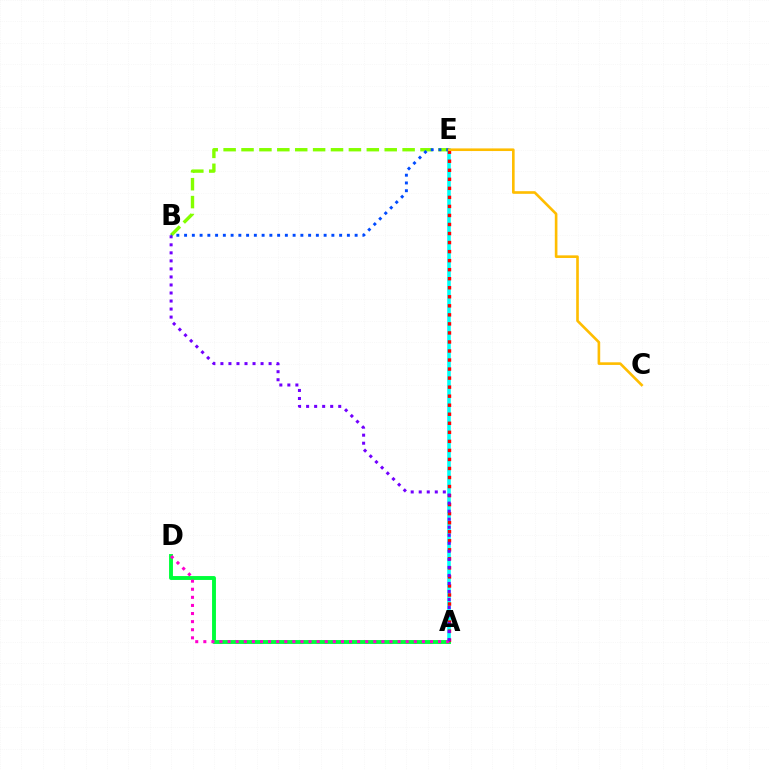{('A', 'E'): [{'color': '#00fff6', 'line_style': 'solid', 'thickness': 2.58}, {'color': '#ff0000', 'line_style': 'dotted', 'thickness': 2.46}], ('A', 'D'): [{'color': '#00ff39', 'line_style': 'solid', 'thickness': 2.81}, {'color': '#ff00cf', 'line_style': 'dotted', 'thickness': 2.2}], ('B', 'E'): [{'color': '#84ff00', 'line_style': 'dashed', 'thickness': 2.43}, {'color': '#004bff', 'line_style': 'dotted', 'thickness': 2.11}], ('A', 'B'): [{'color': '#7200ff', 'line_style': 'dotted', 'thickness': 2.18}], ('C', 'E'): [{'color': '#ffbd00', 'line_style': 'solid', 'thickness': 1.89}]}